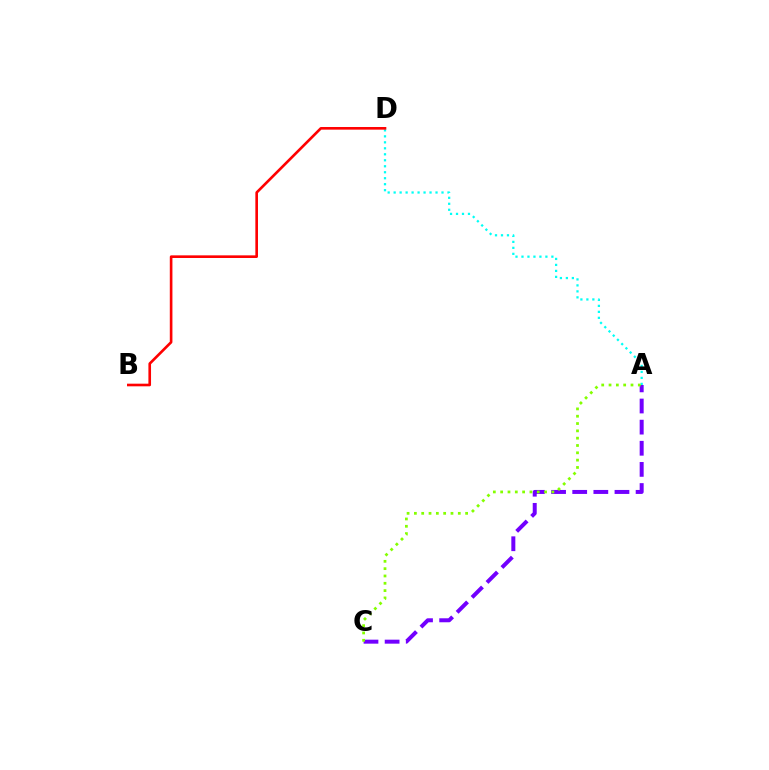{('A', 'C'): [{'color': '#7200ff', 'line_style': 'dashed', 'thickness': 2.87}, {'color': '#84ff00', 'line_style': 'dotted', 'thickness': 1.99}], ('A', 'D'): [{'color': '#00fff6', 'line_style': 'dotted', 'thickness': 1.63}], ('B', 'D'): [{'color': '#ff0000', 'line_style': 'solid', 'thickness': 1.9}]}